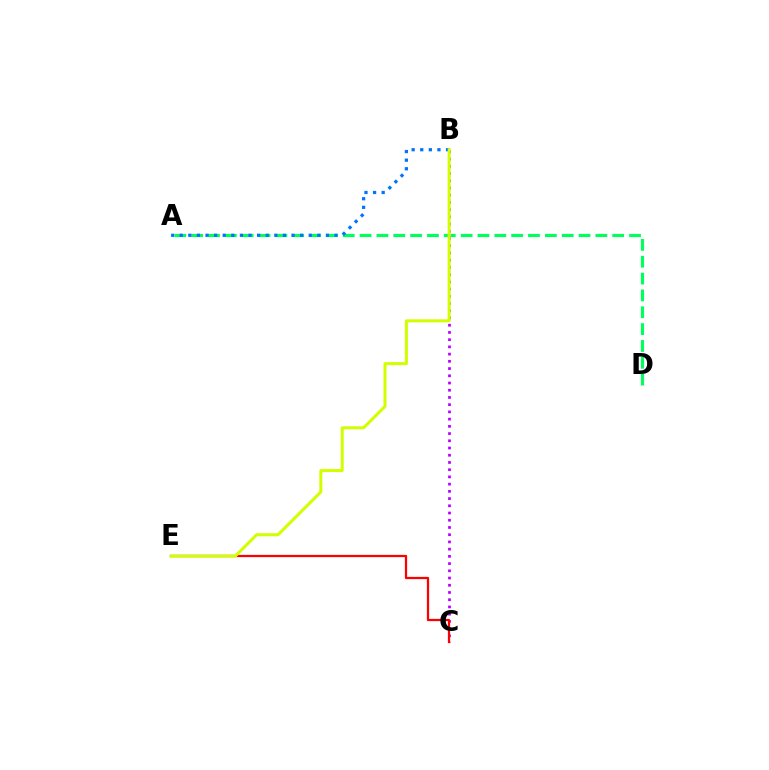{('B', 'C'): [{'color': '#b900ff', 'line_style': 'dotted', 'thickness': 1.96}], ('C', 'E'): [{'color': '#ff0000', 'line_style': 'solid', 'thickness': 1.61}], ('A', 'D'): [{'color': '#00ff5c', 'line_style': 'dashed', 'thickness': 2.29}], ('A', 'B'): [{'color': '#0074ff', 'line_style': 'dotted', 'thickness': 2.34}], ('B', 'E'): [{'color': '#d1ff00', 'line_style': 'solid', 'thickness': 2.17}]}